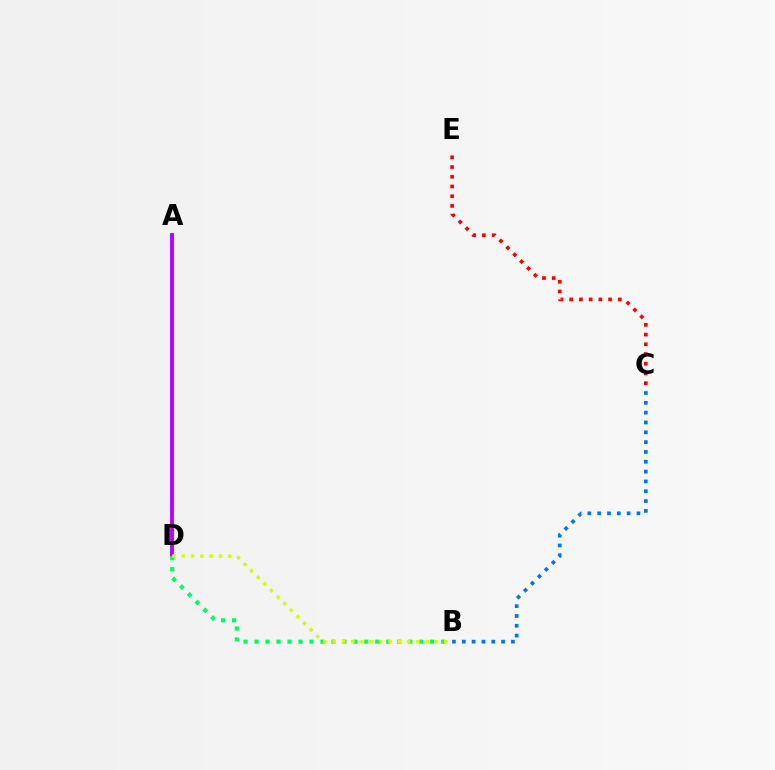{('B', 'C'): [{'color': '#0074ff', 'line_style': 'dotted', 'thickness': 2.67}], ('A', 'D'): [{'color': '#b900ff', 'line_style': 'solid', 'thickness': 2.79}], ('C', 'E'): [{'color': '#ff0000', 'line_style': 'dotted', 'thickness': 2.64}], ('B', 'D'): [{'color': '#00ff5c', 'line_style': 'dotted', 'thickness': 2.98}, {'color': '#d1ff00', 'line_style': 'dotted', 'thickness': 2.53}]}